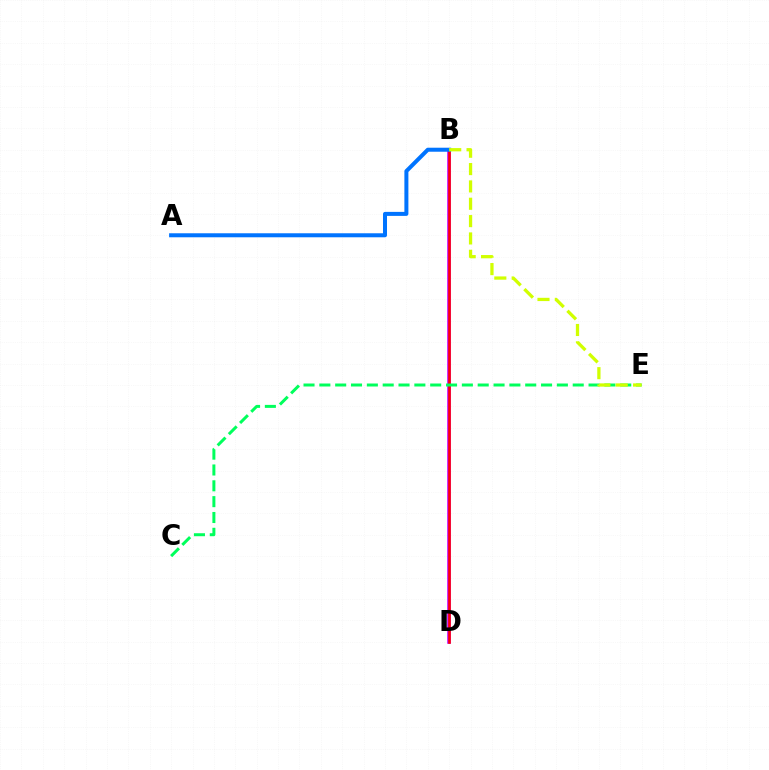{('B', 'D'): [{'color': '#b900ff', 'line_style': 'solid', 'thickness': 2.56}, {'color': '#ff0000', 'line_style': 'solid', 'thickness': 1.85}], ('C', 'E'): [{'color': '#00ff5c', 'line_style': 'dashed', 'thickness': 2.15}], ('A', 'B'): [{'color': '#0074ff', 'line_style': 'solid', 'thickness': 2.89}], ('B', 'E'): [{'color': '#d1ff00', 'line_style': 'dashed', 'thickness': 2.36}]}